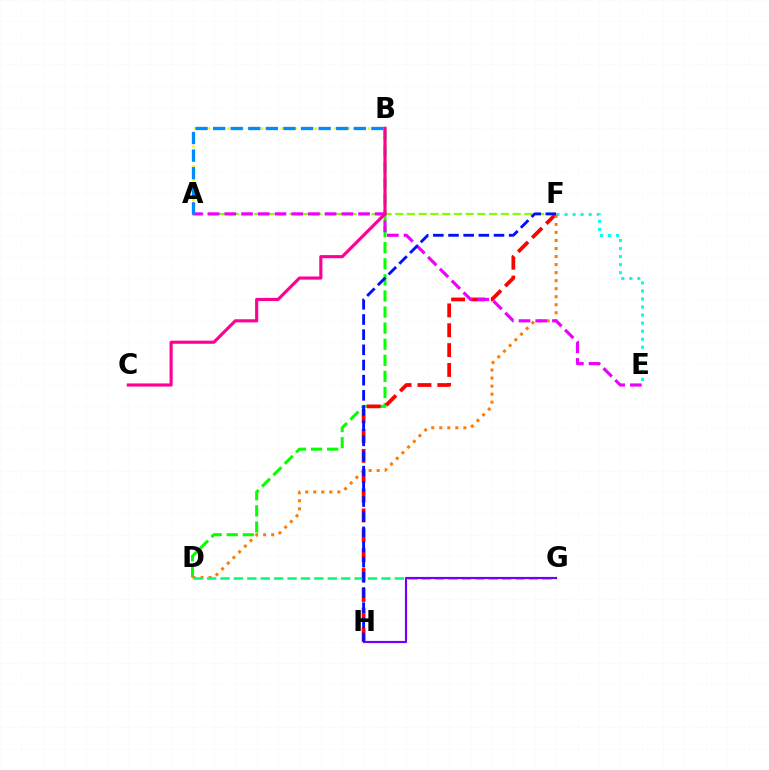{('B', 'D'): [{'color': '#08ff00', 'line_style': 'dashed', 'thickness': 2.19}], ('F', 'H'): [{'color': '#ff0000', 'line_style': 'dashed', 'thickness': 2.7}, {'color': '#0010ff', 'line_style': 'dashed', 'thickness': 2.06}], ('A', 'F'): [{'color': '#84ff00', 'line_style': 'dashed', 'thickness': 1.6}], ('E', 'F'): [{'color': '#00fff6', 'line_style': 'dotted', 'thickness': 2.19}], ('D', 'F'): [{'color': '#ff7c00', 'line_style': 'dotted', 'thickness': 2.18}], ('A', 'B'): [{'color': '#fcf500', 'line_style': 'dotted', 'thickness': 1.81}, {'color': '#008cff', 'line_style': 'dashed', 'thickness': 2.39}], ('D', 'G'): [{'color': '#00ff74', 'line_style': 'dashed', 'thickness': 1.82}], ('A', 'E'): [{'color': '#ee00ff', 'line_style': 'dashed', 'thickness': 2.27}], ('G', 'H'): [{'color': '#7200ff', 'line_style': 'solid', 'thickness': 1.56}], ('B', 'C'): [{'color': '#ff0094', 'line_style': 'solid', 'thickness': 2.26}]}